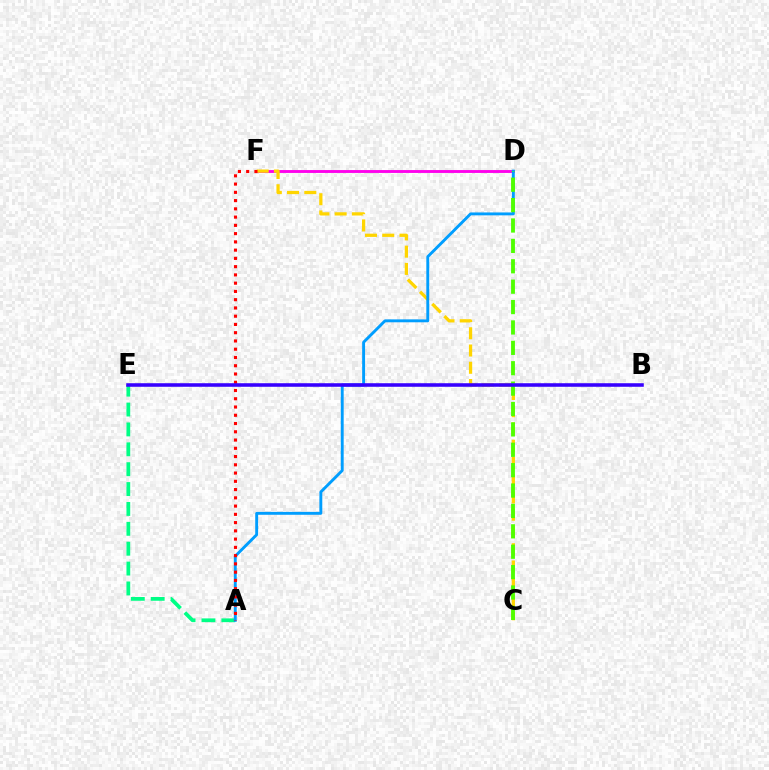{('A', 'E'): [{'color': '#00ff86', 'line_style': 'dashed', 'thickness': 2.7}], ('D', 'F'): [{'color': '#ff00ed', 'line_style': 'solid', 'thickness': 2.07}], ('C', 'F'): [{'color': '#ffd500', 'line_style': 'dashed', 'thickness': 2.34}], ('A', 'D'): [{'color': '#009eff', 'line_style': 'solid', 'thickness': 2.09}], ('C', 'D'): [{'color': '#4fff00', 'line_style': 'dashed', 'thickness': 2.77}], ('A', 'F'): [{'color': '#ff0000', 'line_style': 'dotted', 'thickness': 2.24}], ('B', 'E'): [{'color': '#3700ff', 'line_style': 'solid', 'thickness': 2.56}]}